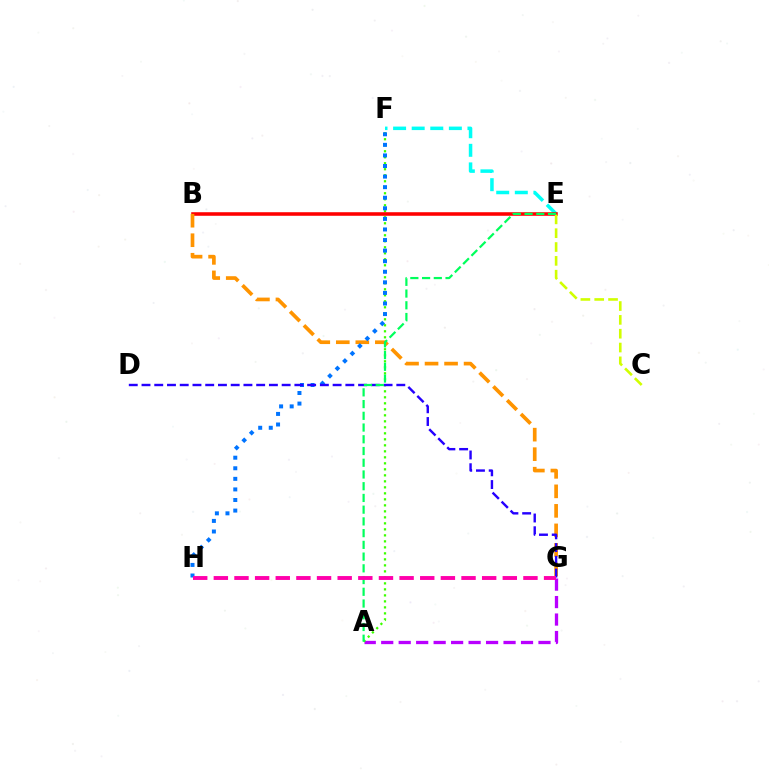{('A', 'G'): [{'color': '#b900ff', 'line_style': 'dashed', 'thickness': 2.37}], ('A', 'F'): [{'color': '#3dff00', 'line_style': 'dotted', 'thickness': 1.63}], ('E', 'F'): [{'color': '#00fff6', 'line_style': 'dashed', 'thickness': 2.53}], ('B', 'E'): [{'color': '#ff0000', 'line_style': 'solid', 'thickness': 2.57}], ('B', 'G'): [{'color': '#ff9400', 'line_style': 'dashed', 'thickness': 2.65}], ('F', 'H'): [{'color': '#0074ff', 'line_style': 'dotted', 'thickness': 2.87}], ('D', 'G'): [{'color': '#2500ff', 'line_style': 'dashed', 'thickness': 1.73}], ('C', 'E'): [{'color': '#d1ff00', 'line_style': 'dashed', 'thickness': 1.88}], ('A', 'E'): [{'color': '#00ff5c', 'line_style': 'dashed', 'thickness': 1.59}], ('G', 'H'): [{'color': '#ff00ac', 'line_style': 'dashed', 'thickness': 2.8}]}